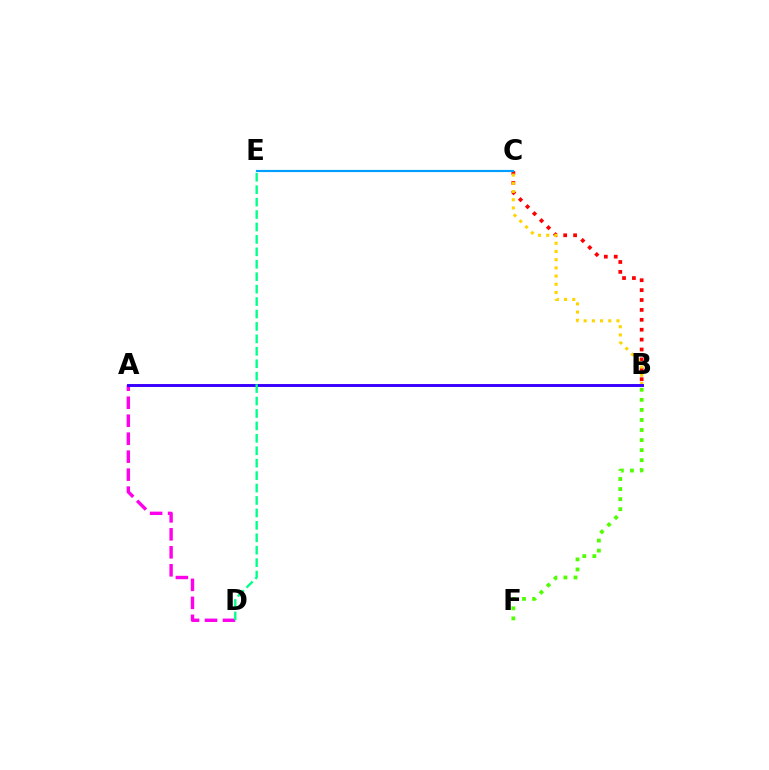{('B', 'C'): [{'color': '#ff0000', 'line_style': 'dotted', 'thickness': 2.69}, {'color': '#ffd500', 'line_style': 'dotted', 'thickness': 2.23}], ('B', 'F'): [{'color': '#4fff00', 'line_style': 'dotted', 'thickness': 2.73}], ('A', 'D'): [{'color': '#ff00ed', 'line_style': 'dashed', 'thickness': 2.44}], ('A', 'B'): [{'color': '#3700ff', 'line_style': 'solid', 'thickness': 2.1}], ('D', 'E'): [{'color': '#00ff86', 'line_style': 'dashed', 'thickness': 1.69}], ('C', 'E'): [{'color': '#009eff', 'line_style': 'solid', 'thickness': 1.56}]}